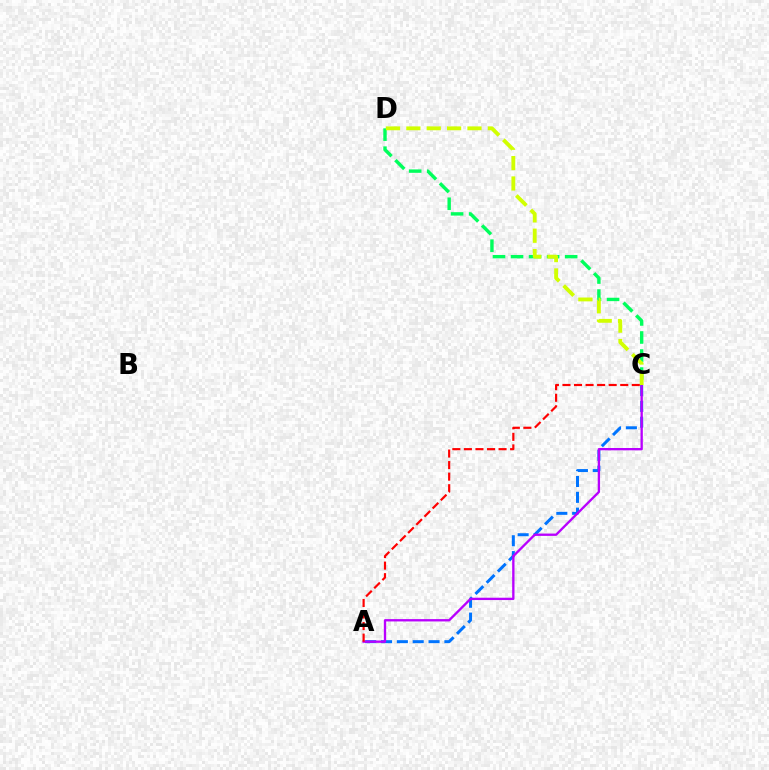{('A', 'C'): [{'color': '#0074ff', 'line_style': 'dashed', 'thickness': 2.15}, {'color': '#b900ff', 'line_style': 'solid', 'thickness': 1.68}, {'color': '#ff0000', 'line_style': 'dashed', 'thickness': 1.57}], ('C', 'D'): [{'color': '#00ff5c', 'line_style': 'dashed', 'thickness': 2.45}, {'color': '#d1ff00', 'line_style': 'dashed', 'thickness': 2.77}]}